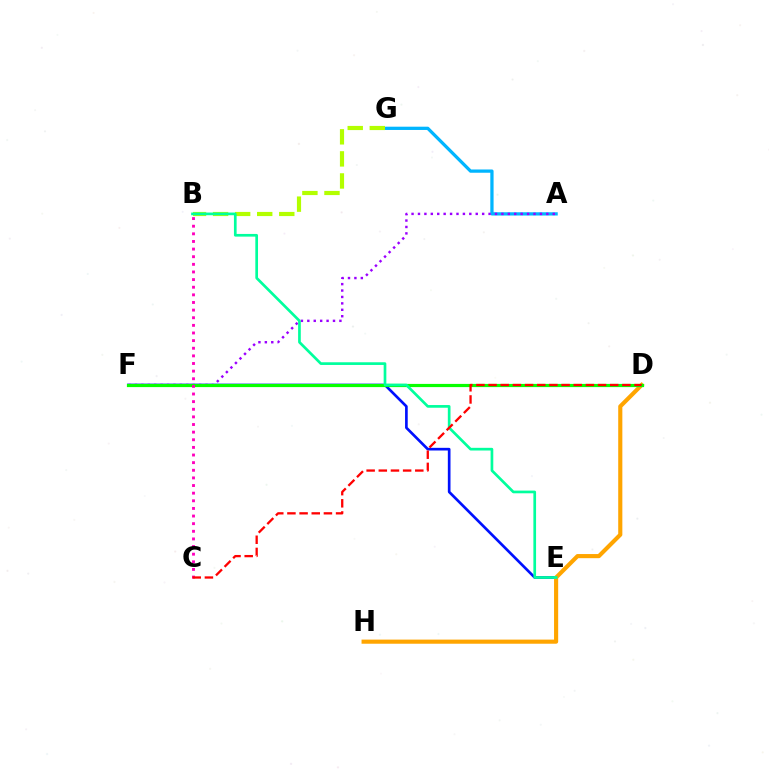{('E', 'F'): [{'color': '#0010ff', 'line_style': 'solid', 'thickness': 1.92}], ('A', 'G'): [{'color': '#00b5ff', 'line_style': 'solid', 'thickness': 2.35}], ('A', 'F'): [{'color': '#9b00ff', 'line_style': 'dotted', 'thickness': 1.74}], ('D', 'H'): [{'color': '#ffa500', 'line_style': 'solid', 'thickness': 2.97}], ('D', 'F'): [{'color': '#08ff00', 'line_style': 'solid', 'thickness': 2.3}], ('B', 'G'): [{'color': '#b3ff00', 'line_style': 'dashed', 'thickness': 3.0}], ('B', 'C'): [{'color': '#ff00bd', 'line_style': 'dotted', 'thickness': 2.07}], ('B', 'E'): [{'color': '#00ff9d', 'line_style': 'solid', 'thickness': 1.94}], ('C', 'D'): [{'color': '#ff0000', 'line_style': 'dashed', 'thickness': 1.65}]}